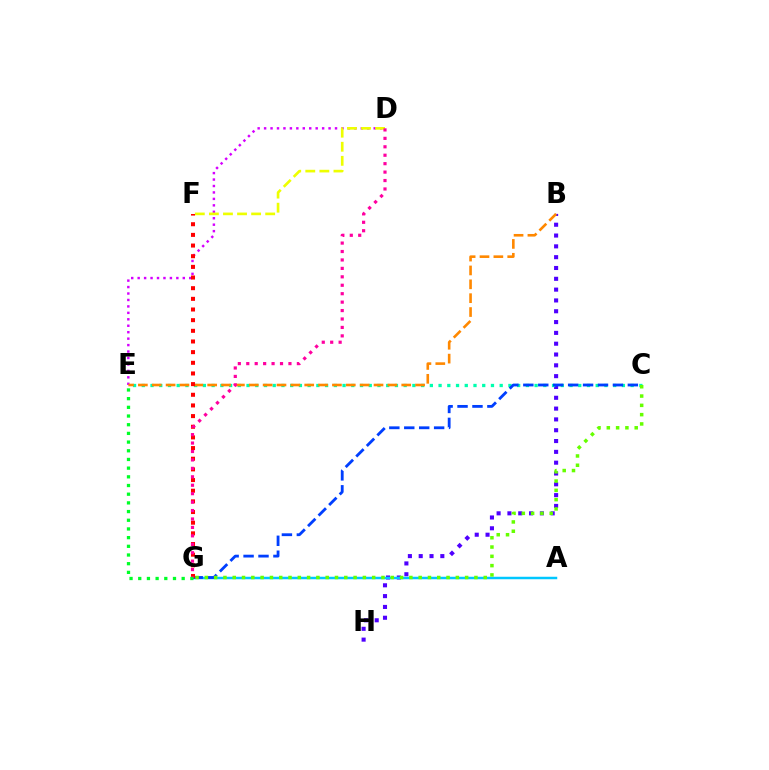{('D', 'E'): [{'color': '#d600ff', 'line_style': 'dotted', 'thickness': 1.75}], ('B', 'H'): [{'color': '#4f00ff', 'line_style': 'dotted', 'thickness': 2.94}], ('A', 'G'): [{'color': '#00c7ff', 'line_style': 'solid', 'thickness': 1.78}], ('C', 'E'): [{'color': '#00ffaf', 'line_style': 'dotted', 'thickness': 2.37}], ('D', 'F'): [{'color': '#eeff00', 'line_style': 'dashed', 'thickness': 1.91}], ('C', 'G'): [{'color': '#003fff', 'line_style': 'dashed', 'thickness': 2.03}, {'color': '#66ff00', 'line_style': 'dotted', 'thickness': 2.53}], ('B', 'E'): [{'color': '#ff8800', 'line_style': 'dashed', 'thickness': 1.88}], ('F', 'G'): [{'color': '#ff0000', 'line_style': 'dotted', 'thickness': 2.9}], ('D', 'G'): [{'color': '#ff00a0', 'line_style': 'dotted', 'thickness': 2.29}], ('E', 'G'): [{'color': '#00ff27', 'line_style': 'dotted', 'thickness': 2.36}]}